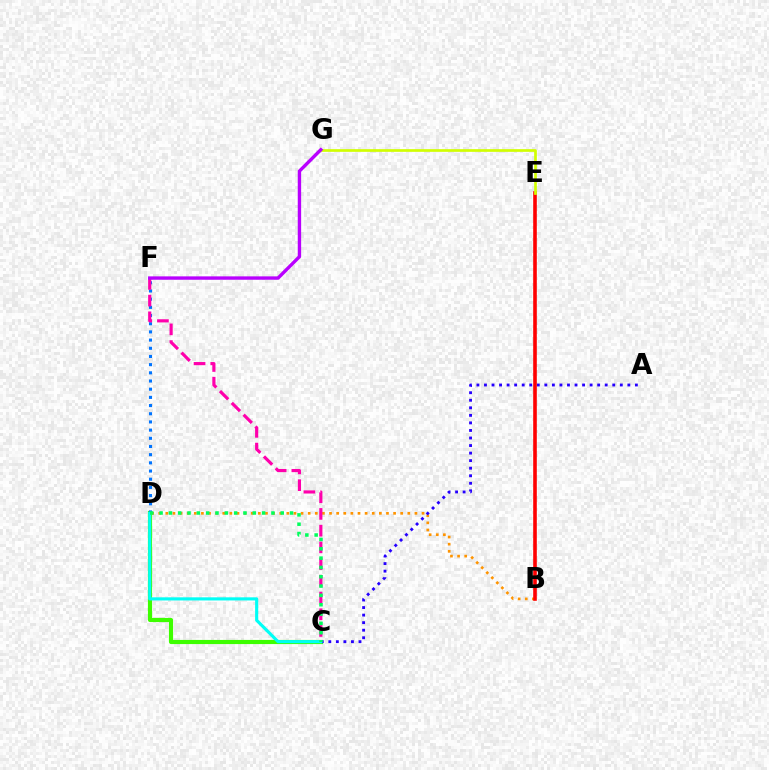{('C', 'D'): [{'color': '#3dff00', 'line_style': 'solid', 'thickness': 2.99}, {'color': '#00fff6', 'line_style': 'solid', 'thickness': 2.25}, {'color': '#00ff5c', 'line_style': 'dotted', 'thickness': 2.53}], ('B', 'D'): [{'color': '#ff9400', 'line_style': 'dotted', 'thickness': 1.93}], ('D', 'F'): [{'color': '#0074ff', 'line_style': 'dotted', 'thickness': 2.22}], ('A', 'C'): [{'color': '#2500ff', 'line_style': 'dotted', 'thickness': 2.05}], ('C', 'F'): [{'color': '#ff00ac', 'line_style': 'dashed', 'thickness': 2.27}], ('B', 'E'): [{'color': '#ff0000', 'line_style': 'solid', 'thickness': 2.6}], ('E', 'G'): [{'color': '#d1ff00', 'line_style': 'solid', 'thickness': 1.93}], ('F', 'G'): [{'color': '#b900ff', 'line_style': 'solid', 'thickness': 2.43}]}